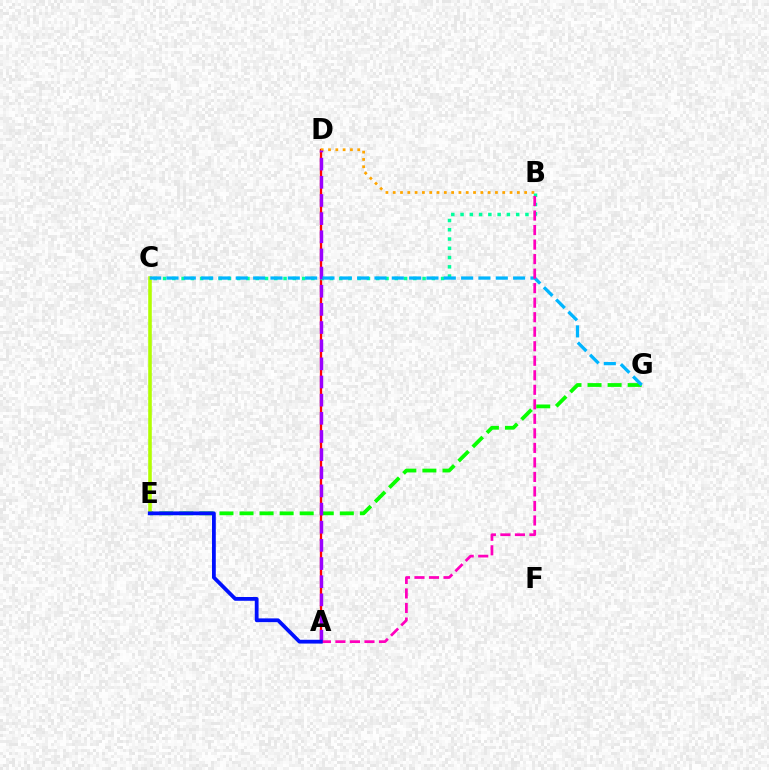{('E', 'G'): [{'color': '#08ff00', 'line_style': 'dashed', 'thickness': 2.73}], ('A', 'D'): [{'color': '#ff0000', 'line_style': 'solid', 'thickness': 1.67}, {'color': '#9b00ff', 'line_style': 'dashed', 'thickness': 2.47}], ('B', 'D'): [{'color': '#ffa500', 'line_style': 'dotted', 'thickness': 1.98}], ('C', 'E'): [{'color': '#b3ff00', 'line_style': 'solid', 'thickness': 2.57}], ('B', 'C'): [{'color': '#00ff9d', 'line_style': 'dotted', 'thickness': 2.52}], ('C', 'G'): [{'color': '#00b5ff', 'line_style': 'dashed', 'thickness': 2.35}], ('A', 'B'): [{'color': '#ff00bd', 'line_style': 'dashed', 'thickness': 1.97}], ('A', 'E'): [{'color': '#0010ff', 'line_style': 'solid', 'thickness': 2.72}]}